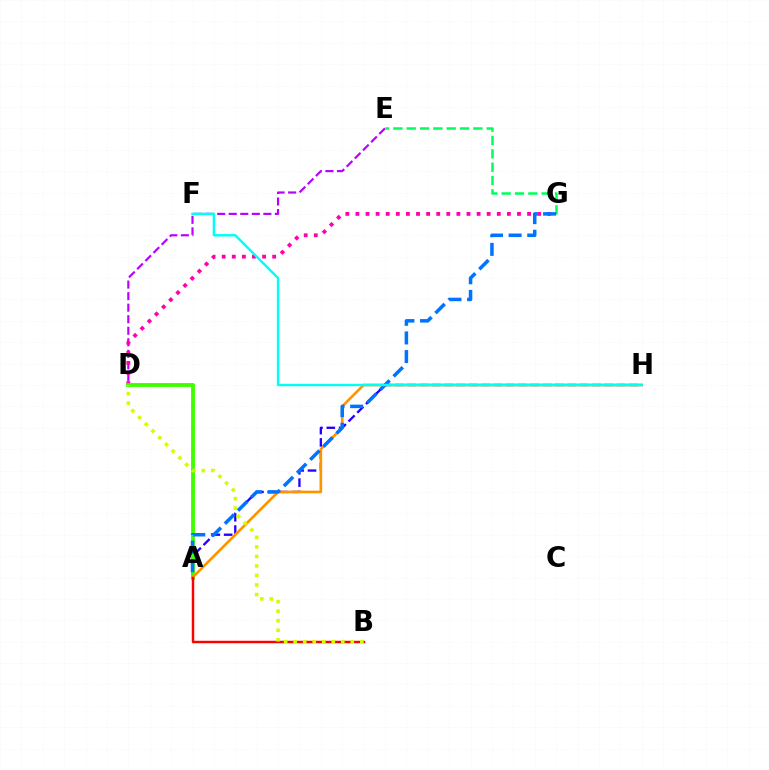{('A', 'H'): [{'color': '#2500ff', 'line_style': 'dashed', 'thickness': 1.67}, {'color': '#ff9400', 'line_style': 'solid', 'thickness': 1.91}], ('D', 'E'): [{'color': '#b900ff', 'line_style': 'dashed', 'thickness': 1.57}], ('D', 'G'): [{'color': '#ff00ac', 'line_style': 'dotted', 'thickness': 2.74}], ('E', 'G'): [{'color': '#00ff5c', 'line_style': 'dashed', 'thickness': 1.81}], ('A', 'D'): [{'color': '#3dff00', 'line_style': 'solid', 'thickness': 2.77}], ('A', 'G'): [{'color': '#0074ff', 'line_style': 'dashed', 'thickness': 2.53}], ('F', 'H'): [{'color': '#00fff6', 'line_style': 'solid', 'thickness': 1.76}], ('A', 'B'): [{'color': '#ff0000', 'line_style': 'solid', 'thickness': 1.77}], ('B', 'D'): [{'color': '#d1ff00', 'line_style': 'dotted', 'thickness': 2.59}]}